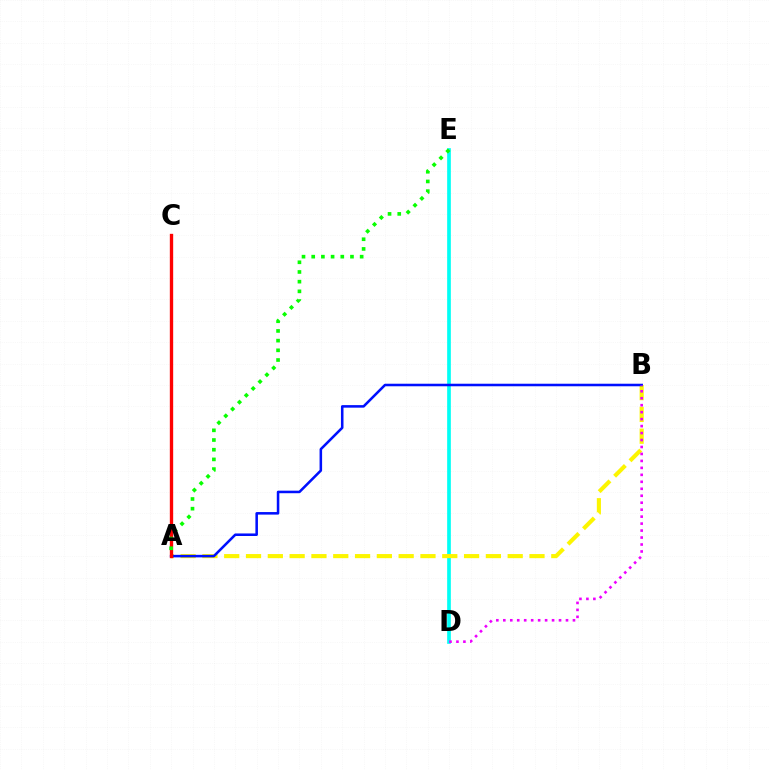{('D', 'E'): [{'color': '#00fff6', 'line_style': 'solid', 'thickness': 2.65}], ('A', 'B'): [{'color': '#fcf500', 'line_style': 'dashed', 'thickness': 2.96}, {'color': '#0010ff', 'line_style': 'solid', 'thickness': 1.83}], ('A', 'C'): [{'color': '#ff0000', 'line_style': 'solid', 'thickness': 2.41}], ('A', 'E'): [{'color': '#08ff00', 'line_style': 'dotted', 'thickness': 2.63}], ('B', 'D'): [{'color': '#ee00ff', 'line_style': 'dotted', 'thickness': 1.89}]}